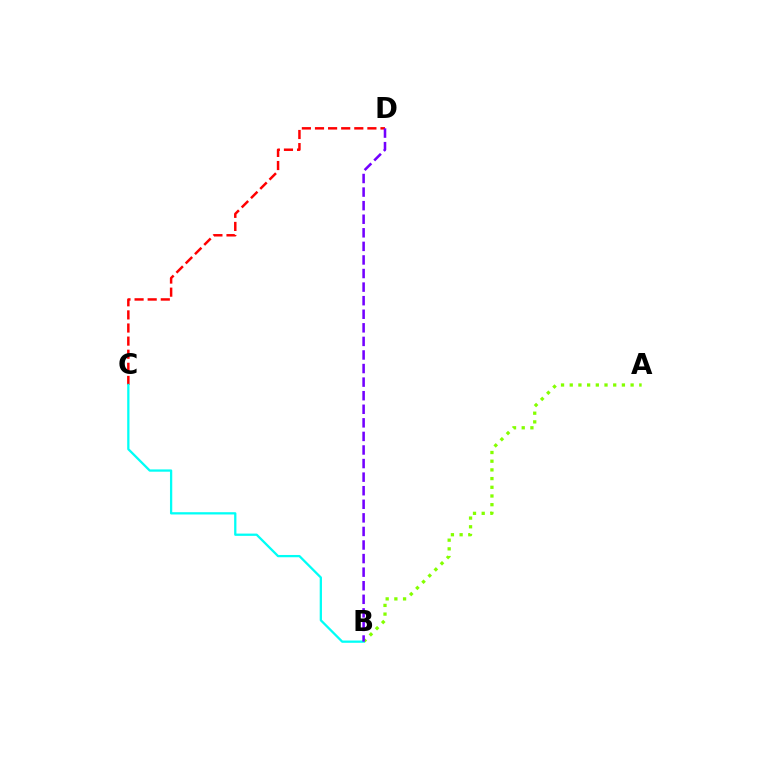{('C', 'D'): [{'color': '#ff0000', 'line_style': 'dashed', 'thickness': 1.78}], ('A', 'B'): [{'color': '#84ff00', 'line_style': 'dotted', 'thickness': 2.36}], ('B', 'C'): [{'color': '#00fff6', 'line_style': 'solid', 'thickness': 1.64}], ('B', 'D'): [{'color': '#7200ff', 'line_style': 'dashed', 'thickness': 1.84}]}